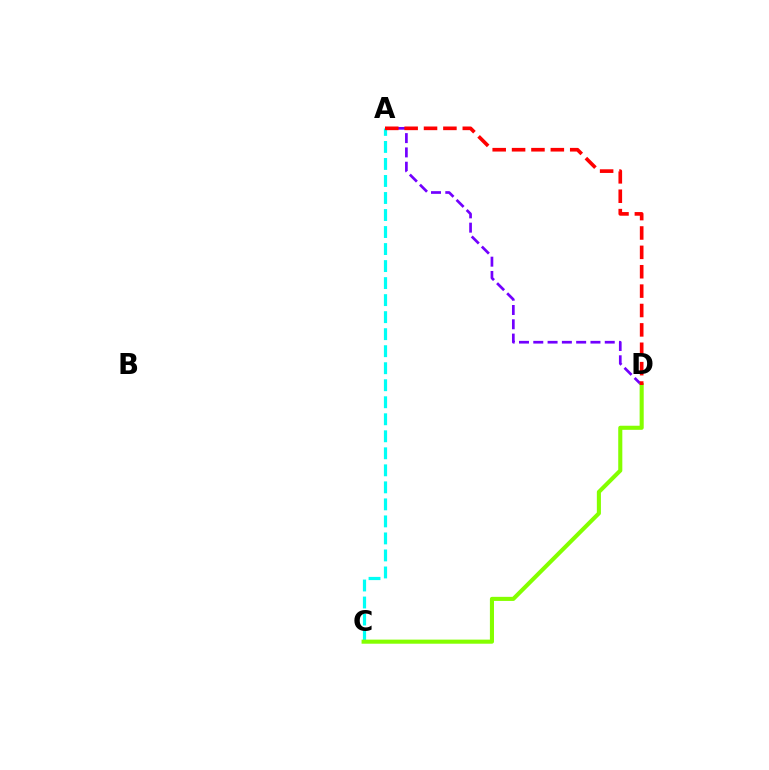{('A', 'D'): [{'color': '#7200ff', 'line_style': 'dashed', 'thickness': 1.94}, {'color': '#ff0000', 'line_style': 'dashed', 'thickness': 2.63}], ('A', 'C'): [{'color': '#00fff6', 'line_style': 'dashed', 'thickness': 2.31}], ('C', 'D'): [{'color': '#84ff00', 'line_style': 'solid', 'thickness': 2.95}]}